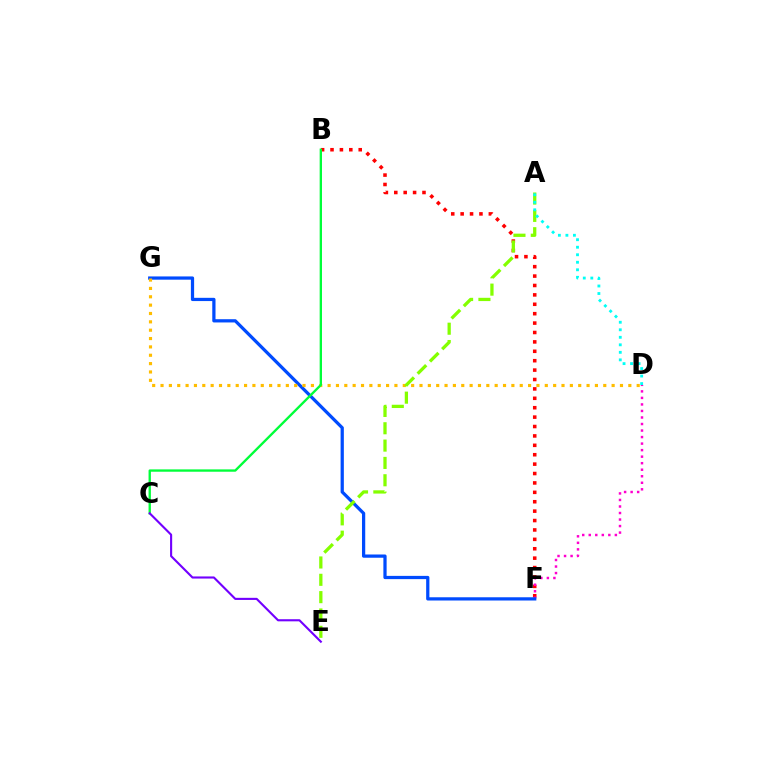{('B', 'F'): [{'color': '#ff0000', 'line_style': 'dotted', 'thickness': 2.55}], ('D', 'F'): [{'color': '#ff00cf', 'line_style': 'dotted', 'thickness': 1.77}], ('F', 'G'): [{'color': '#004bff', 'line_style': 'solid', 'thickness': 2.33}], ('D', 'G'): [{'color': '#ffbd00', 'line_style': 'dotted', 'thickness': 2.27}], ('A', 'E'): [{'color': '#84ff00', 'line_style': 'dashed', 'thickness': 2.35}], ('A', 'D'): [{'color': '#00fff6', 'line_style': 'dotted', 'thickness': 2.04}], ('B', 'C'): [{'color': '#00ff39', 'line_style': 'solid', 'thickness': 1.69}], ('C', 'E'): [{'color': '#7200ff', 'line_style': 'solid', 'thickness': 1.52}]}